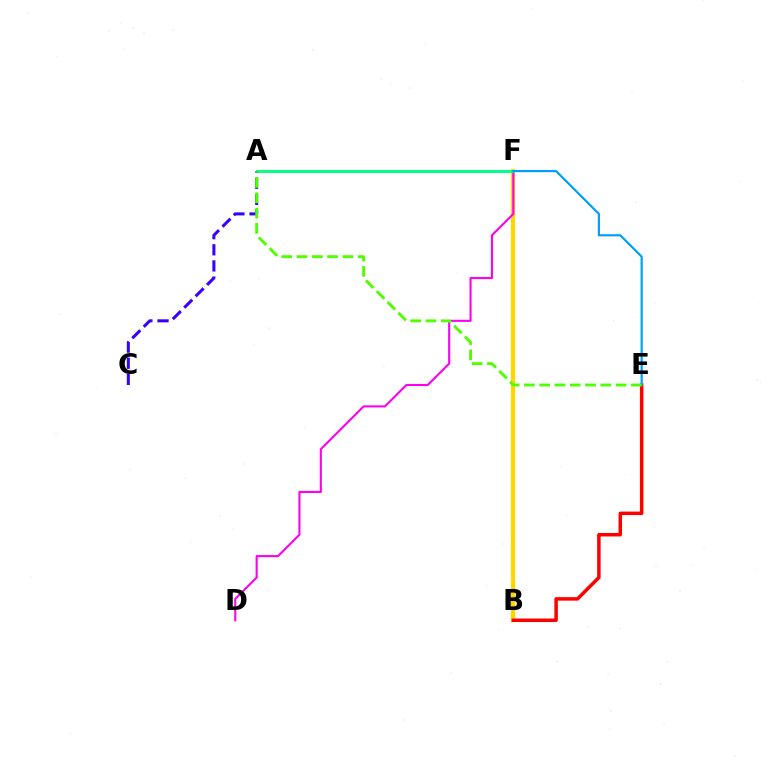{('B', 'F'): [{'color': '#ffd500', 'line_style': 'solid', 'thickness': 2.99}], ('D', 'F'): [{'color': '#ff00ed', 'line_style': 'solid', 'thickness': 1.51}], ('A', 'F'): [{'color': '#00ff86', 'line_style': 'solid', 'thickness': 2.11}], ('B', 'E'): [{'color': '#ff0000', 'line_style': 'solid', 'thickness': 2.51}], ('A', 'C'): [{'color': '#3700ff', 'line_style': 'dashed', 'thickness': 2.19}], ('E', 'F'): [{'color': '#009eff', 'line_style': 'solid', 'thickness': 1.58}], ('A', 'E'): [{'color': '#4fff00', 'line_style': 'dashed', 'thickness': 2.08}]}